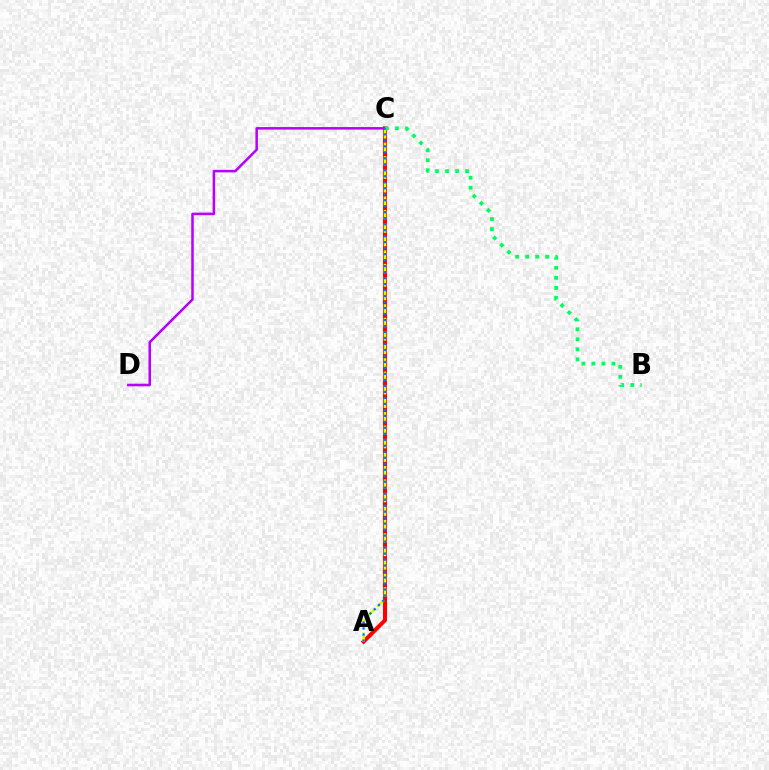{('A', 'C'): [{'color': '#ff0000', 'line_style': 'solid', 'thickness': 2.89}, {'color': '#d1ff00', 'line_style': 'dashed', 'thickness': 1.83}, {'color': '#0074ff', 'line_style': 'dotted', 'thickness': 1.63}], ('C', 'D'): [{'color': '#b900ff', 'line_style': 'solid', 'thickness': 1.82}], ('B', 'C'): [{'color': '#00ff5c', 'line_style': 'dotted', 'thickness': 2.73}]}